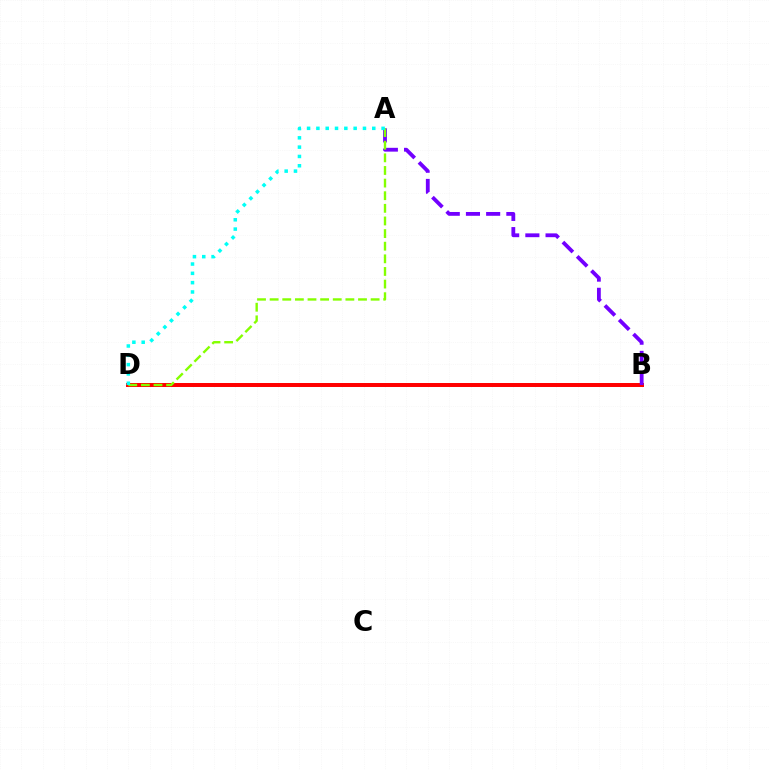{('B', 'D'): [{'color': '#ff0000', 'line_style': 'solid', 'thickness': 2.86}], ('A', 'B'): [{'color': '#7200ff', 'line_style': 'dashed', 'thickness': 2.74}], ('A', 'D'): [{'color': '#84ff00', 'line_style': 'dashed', 'thickness': 1.71}, {'color': '#00fff6', 'line_style': 'dotted', 'thickness': 2.53}]}